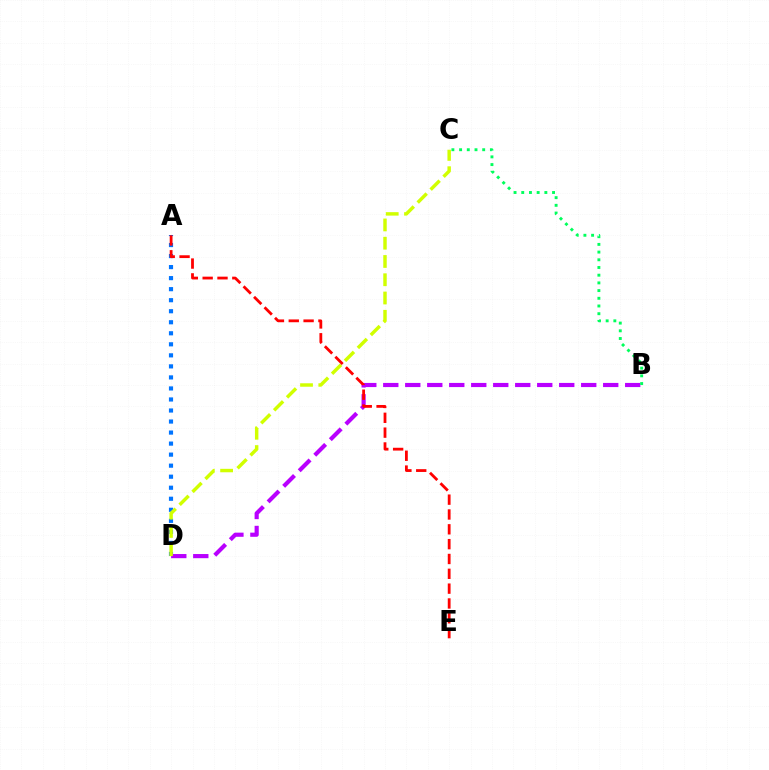{('A', 'D'): [{'color': '#0074ff', 'line_style': 'dotted', 'thickness': 3.0}], ('B', 'D'): [{'color': '#b900ff', 'line_style': 'dashed', 'thickness': 2.99}], ('B', 'C'): [{'color': '#00ff5c', 'line_style': 'dotted', 'thickness': 2.09}], ('C', 'D'): [{'color': '#d1ff00', 'line_style': 'dashed', 'thickness': 2.48}], ('A', 'E'): [{'color': '#ff0000', 'line_style': 'dashed', 'thickness': 2.01}]}